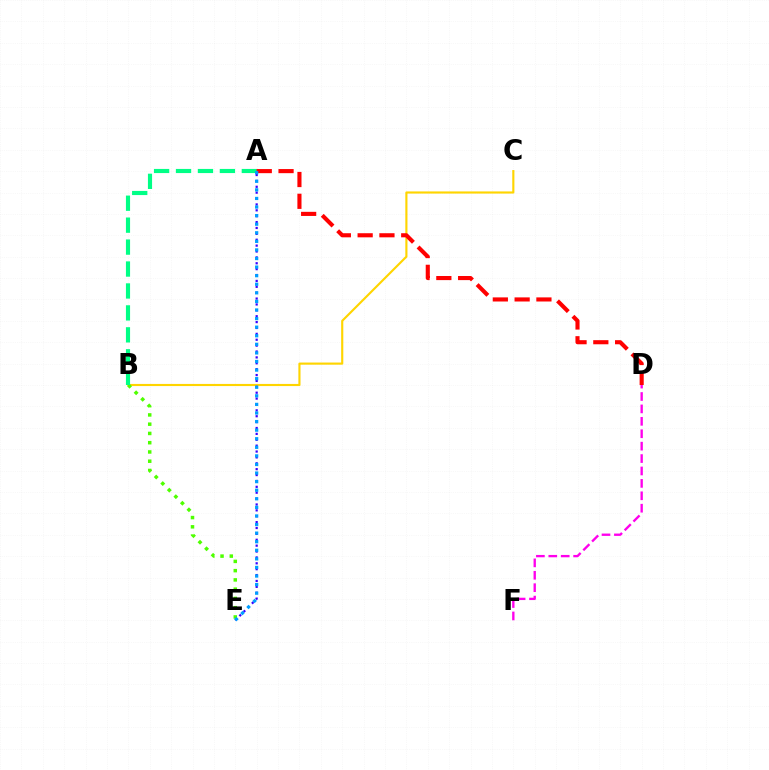{('B', 'C'): [{'color': '#ffd500', 'line_style': 'solid', 'thickness': 1.54}], ('B', 'E'): [{'color': '#4fff00', 'line_style': 'dotted', 'thickness': 2.52}], ('A', 'B'): [{'color': '#00ff86', 'line_style': 'dashed', 'thickness': 2.98}], ('D', 'F'): [{'color': '#ff00ed', 'line_style': 'dashed', 'thickness': 1.69}], ('A', 'D'): [{'color': '#ff0000', 'line_style': 'dashed', 'thickness': 2.96}], ('A', 'E'): [{'color': '#3700ff', 'line_style': 'dotted', 'thickness': 1.6}, {'color': '#009eff', 'line_style': 'dotted', 'thickness': 2.33}]}